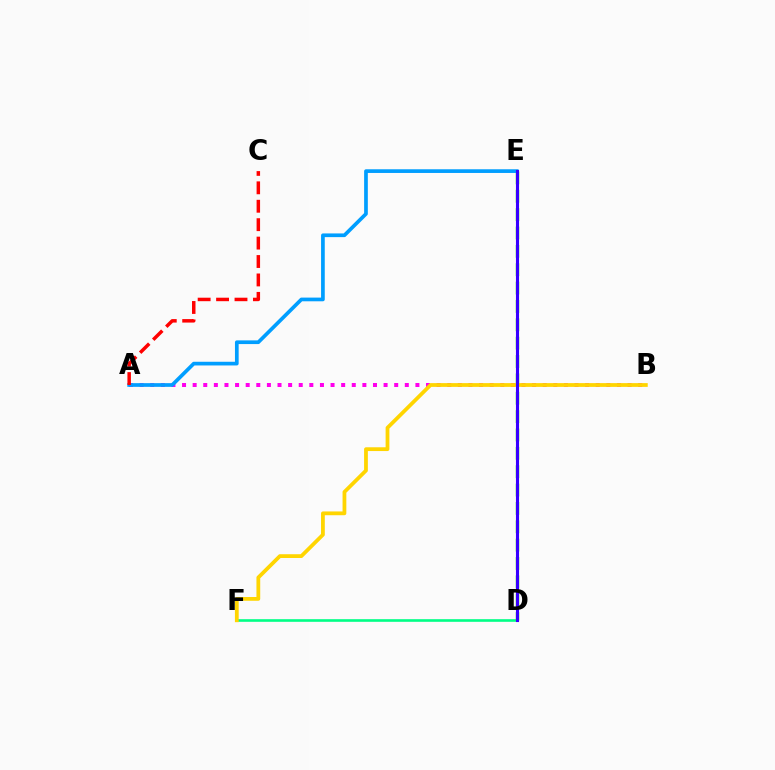{('D', 'F'): [{'color': '#00ff86', 'line_style': 'solid', 'thickness': 1.89}], ('D', 'E'): [{'color': '#4fff00', 'line_style': 'dashed', 'thickness': 2.49}, {'color': '#3700ff', 'line_style': 'solid', 'thickness': 2.23}], ('A', 'B'): [{'color': '#ff00ed', 'line_style': 'dotted', 'thickness': 2.88}], ('B', 'F'): [{'color': '#ffd500', 'line_style': 'solid', 'thickness': 2.72}], ('A', 'E'): [{'color': '#009eff', 'line_style': 'solid', 'thickness': 2.66}], ('A', 'C'): [{'color': '#ff0000', 'line_style': 'dashed', 'thickness': 2.5}]}